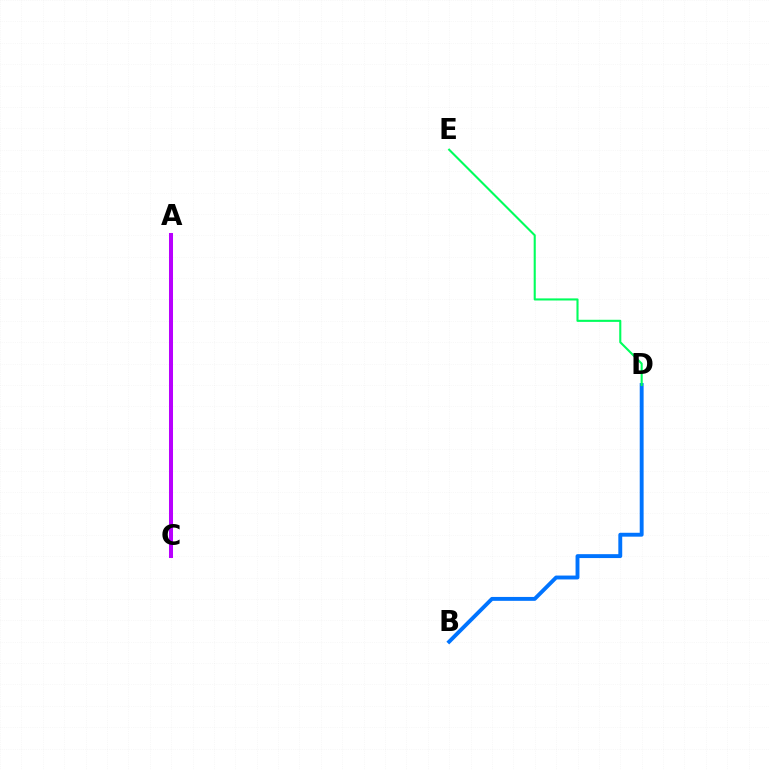{('A', 'C'): [{'color': '#d1ff00', 'line_style': 'dotted', 'thickness': 1.93}, {'color': '#ff0000', 'line_style': 'solid', 'thickness': 2.74}, {'color': '#b900ff', 'line_style': 'solid', 'thickness': 2.89}], ('B', 'D'): [{'color': '#0074ff', 'line_style': 'solid', 'thickness': 2.8}], ('D', 'E'): [{'color': '#00ff5c', 'line_style': 'solid', 'thickness': 1.51}]}